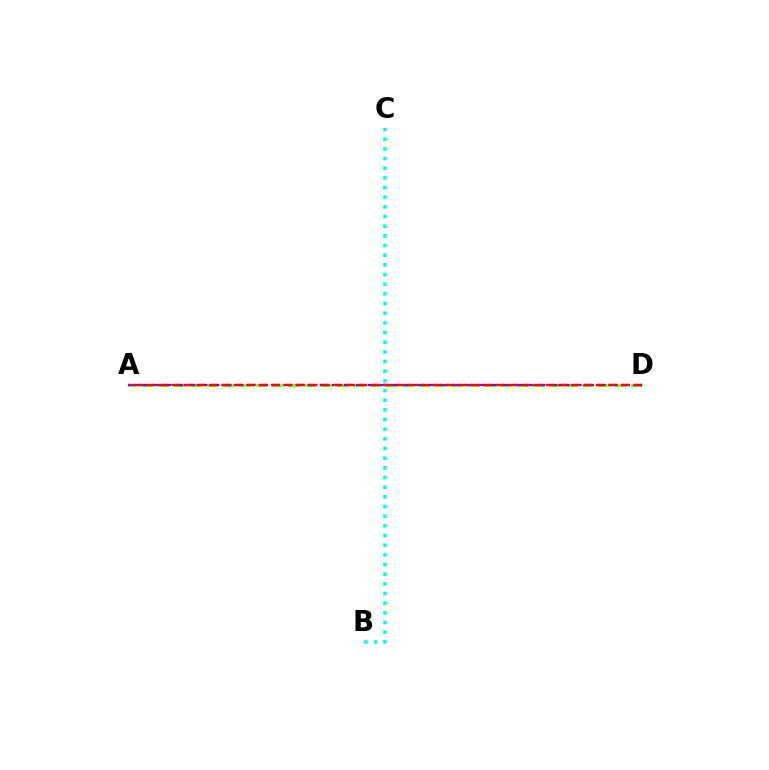{('A', 'D'): [{'color': '#84ff00', 'line_style': 'dashed', 'thickness': 2.22}, {'color': '#7200ff', 'line_style': 'dashed', 'thickness': 1.64}, {'color': '#ff0000', 'line_style': 'dashed', 'thickness': 1.7}], ('B', 'C'): [{'color': '#00fff6', 'line_style': 'dotted', 'thickness': 2.63}]}